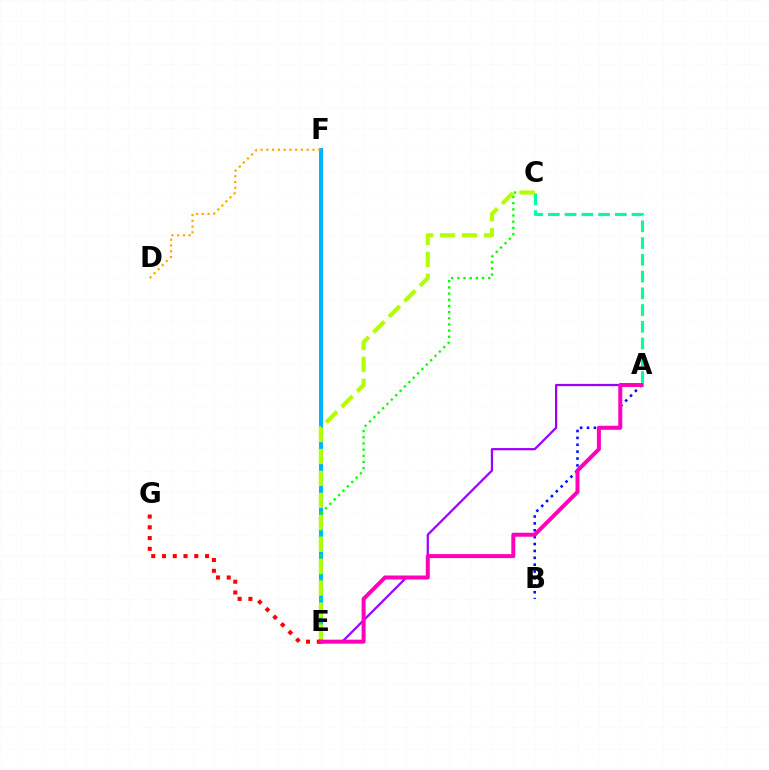{('A', 'C'): [{'color': '#00ff9d', 'line_style': 'dashed', 'thickness': 2.27}], ('A', 'B'): [{'color': '#0010ff', 'line_style': 'dotted', 'thickness': 1.87}], ('A', 'E'): [{'color': '#9b00ff', 'line_style': 'solid', 'thickness': 1.61}, {'color': '#ff00bd', 'line_style': 'solid', 'thickness': 2.88}], ('E', 'F'): [{'color': '#00b5ff', 'line_style': 'solid', 'thickness': 2.91}], ('C', 'E'): [{'color': '#08ff00', 'line_style': 'dotted', 'thickness': 1.68}, {'color': '#b3ff00', 'line_style': 'dashed', 'thickness': 2.98}], ('E', 'G'): [{'color': '#ff0000', 'line_style': 'dotted', 'thickness': 2.93}], ('D', 'F'): [{'color': '#ffa500', 'line_style': 'dotted', 'thickness': 1.56}]}